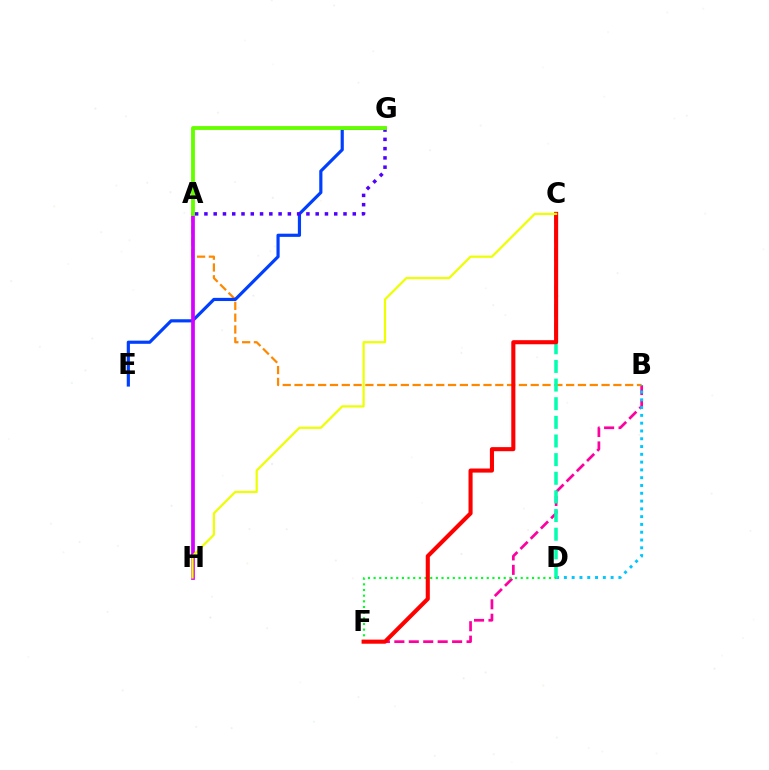{('B', 'F'): [{'color': '#ff00a0', 'line_style': 'dashed', 'thickness': 1.96}], ('A', 'B'): [{'color': '#ff8800', 'line_style': 'dashed', 'thickness': 1.6}], ('B', 'D'): [{'color': '#00c7ff', 'line_style': 'dotted', 'thickness': 2.12}], ('C', 'D'): [{'color': '#00ffaf', 'line_style': 'dashed', 'thickness': 2.53}], ('D', 'F'): [{'color': '#00ff27', 'line_style': 'dotted', 'thickness': 1.54}], ('E', 'G'): [{'color': '#003fff', 'line_style': 'solid', 'thickness': 2.28}], ('C', 'F'): [{'color': '#ff0000', 'line_style': 'solid', 'thickness': 2.94}], ('A', 'H'): [{'color': '#d600ff', 'line_style': 'solid', 'thickness': 2.68}], ('C', 'H'): [{'color': '#eeff00', 'line_style': 'solid', 'thickness': 1.59}], ('A', 'G'): [{'color': '#4f00ff', 'line_style': 'dotted', 'thickness': 2.52}, {'color': '#66ff00', 'line_style': 'solid', 'thickness': 2.78}]}